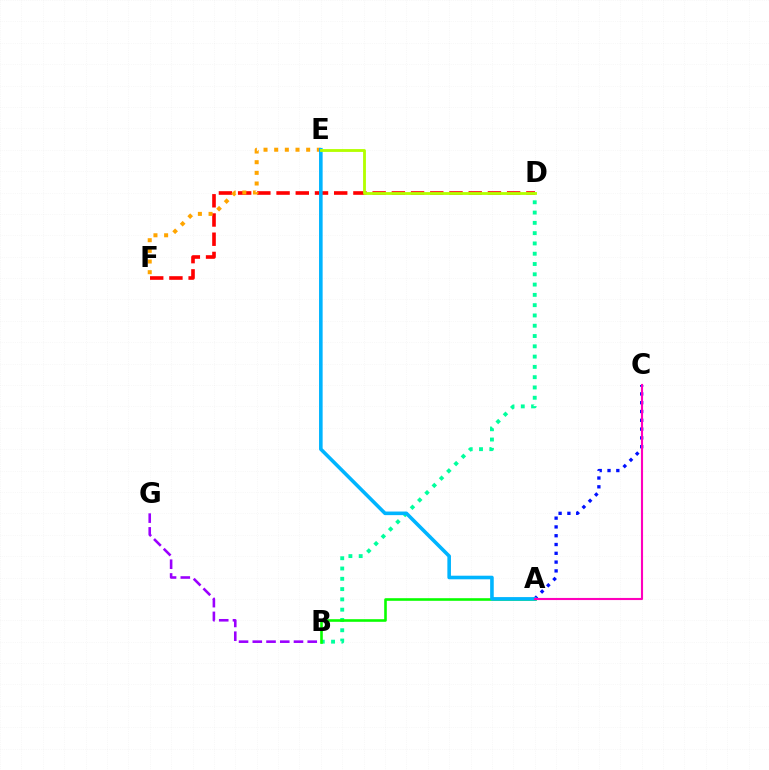{('D', 'F'): [{'color': '#ff0000', 'line_style': 'dashed', 'thickness': 2.61}], ('A', 'C'): [{'color': '#0010ff', 'line_style': 'dotted', 'thickness': 2.39}, {'color': '#ff00bd', 'line_style': 'solid', 'thickness': 1.52}], ('E', 'F'): [{'color': '#ffa500', 'line_style': 'dotted', 'thickness': 2.9}], ('B', 'G'): [{'color': '#9b00ff', 'line_style': 'dashed', 'thickness': 1.87}], ('B', 'D'): [{'color': '#00ff9d', 'line_style': 'dotted', 'thickness': 2.8}], ('A', 'B'): [{'color': '#08ff00', 'line_style': 'solid', 'thickness': 1.87}], ('A', 'E'): [{'color': '#00b5ff', 'line_style': 'solid', 'thickness': 2.59}], ('D', 'E'): [{'color': '#b3ff00', 'line_style': 'solid', 'thickness': 2.04}]}